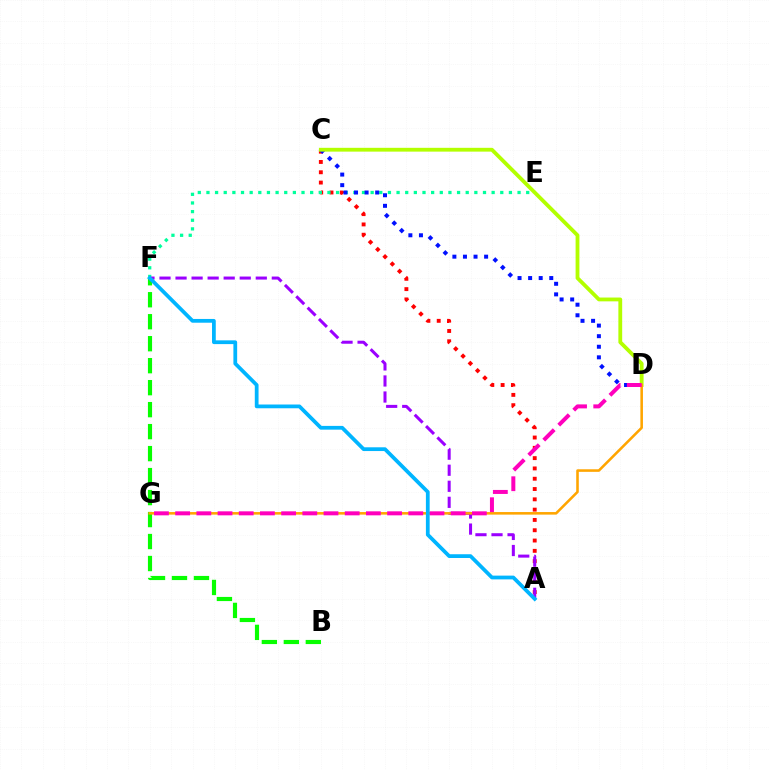{('A', 'C'): [{'color': '#ff0000', 'line_style': 'dotted', 'thickness': 2.8}], ('E', 'F'): [{'color': '#00ff9d', 'line_style': 'dotted', 'thickness': 2.35}], ('A', 'F'): [{'color': '#9b00ff', 'line_style': 'dashed', 'thickness': 2.18}, {'color': '#00b5ff', 'line_style': 'solid', 'thickness': 2.71}], ('C', 'D'): [{'color': '#0010ff', 'line_style': 'dotted', 'thickness': 2.87}, {'color': '#b3ff00', 'line_style': 'solid', 'thickness': 2.74}], ('B', 'F'): [{'color': '#08ff00', 'line_style': 'dashed', 'thickness': 2.99}], ('D', 'G'): [{'color': '#ffa500', 'line_style': 'solid', 'thickness': 1.85}, {'color': '#ff00bd', 'line_style': 'dashed', 'thickness': 2.88}]}